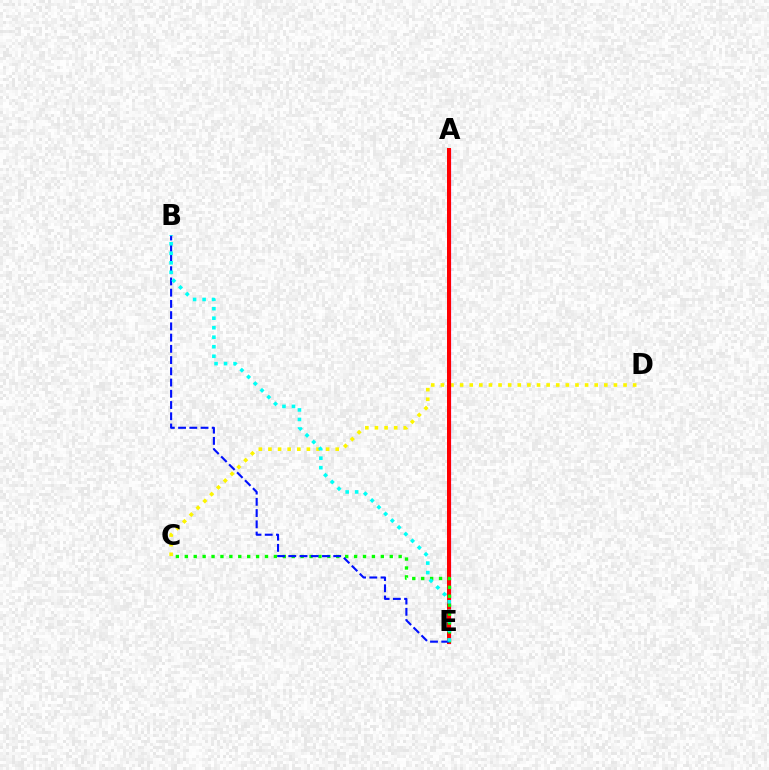{('C', 'D'): [{'color': '#fcf500', 'line_style': 'dotted', 'thickness': 2.61}], ('A', 'E'): [{'color': '#ee00ff', 'line_style': 'solid', 'thickness': 2.36}, {'color': '#ff0000', 'line_style': 'solid', 'thickness': 2.87}], ('C', 'E'): [{'color': '#08ff00', 'line_style': 'dotted', 'thickness': 2.42}], ('B', 'E'): [{'color': '#0010ff', 'line_style': 'dashed', 'thickness': 1.53}, {'color': '#00fff6', 'line_style': 'dotted', 'thickness': 2.59}]}